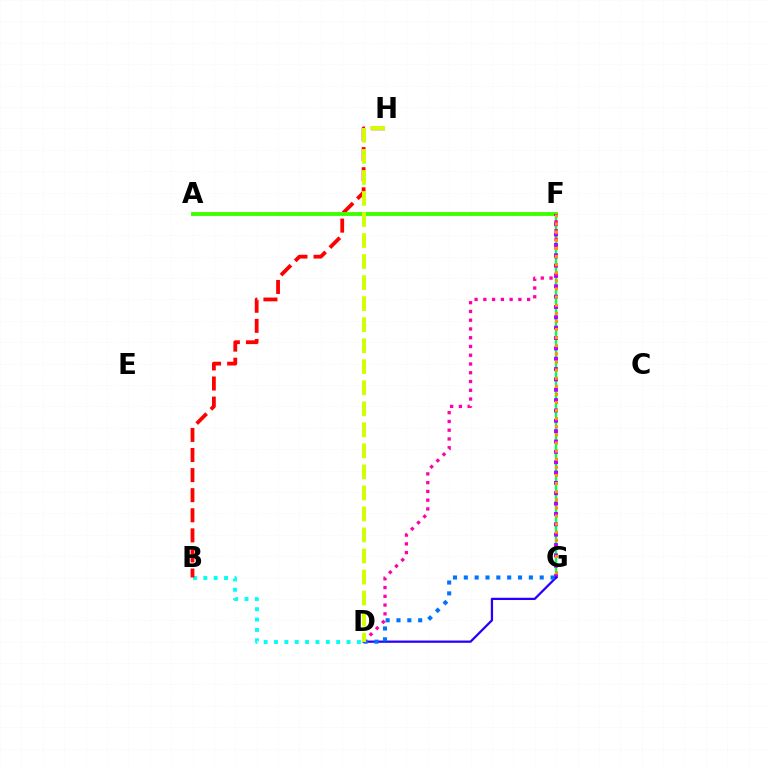{('B', 'D'): [{'color': '#00fff6', 'line_style': 'dotted', 'thickness': 2.82}], ('F', 'G'): [{'color': '#00ff5c', 'line_style': 'solid', 'thickness': 1.75}, {'color': '#b900ff', 'line_style': 'dotted', 'thickness': 2.81}, {'color': '#ff9400', 'line_style': 'dotted', 'thickness': 2.2}], ('B', 'H'): [{'color': '#ff0000', 'line_style': 'dashed', 'thickness': 2.73}], ('A', 'F'): [{'color': '#3dff00', 'line_style': 'solid', 'thickness': 2.8}], ('D', 'G'): [{'color': '#2500ff', 'line_style': 'solid', 'thickness': 1.63}, {'color': '#0074ff', 'line_style': 'dotted', 'thickness': 2.95}], ('D', 'F'): [{'color': '#ff00ac', 'line_style': 'dotted', 'thickness': 2.38}], ('D', 'H'): [{'color': '#d1ff00', 'line_style': 'dashed', 'thickness': 2.86}]}